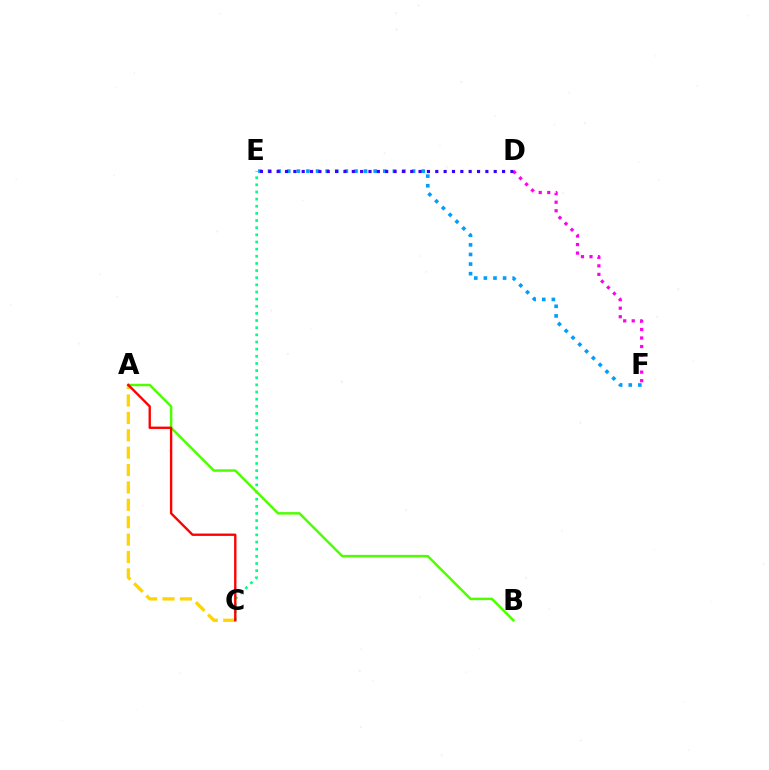{('C', 'E'): [{'color': '#00ff86', 'line_style': 'dotted', 'thickness': 1.94}], ('A', 'C'): [{'color': '#ffd500', 'line_style': 'dashed', 'thickness': 2.36}, {'color': '#ff0000', 'line_style': 'solid', 'thickness': 1.7}], ('E', 'F'): [{'color': '#009eff', 'line_style': 'dotted', 'thickness': 2.61}], ('D', 'F'): [{'color': '#ff00ed', 'line_style': 'dotted', 'thickness': 2.32}], ('A', 'B'): [{'color': '#4fff00', 'line_style': 'solid', 'thickness': 1.79}], ('D', 'E'): [{'color': '#3700ff', 'line_style': 'dotted', 'thickness': 2.27}]}